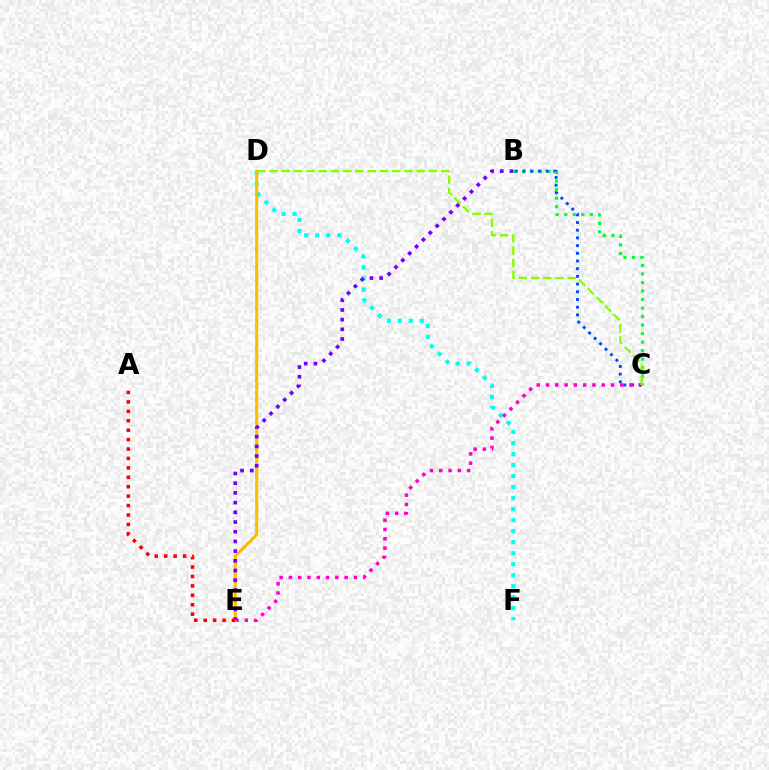{('D', 'F'): [{'color': '#00fff6', 'line_style': 'dotted', 'thickness': 2.99}], ('B', 'C'): [{'color': '#00ff39', 'line_style': 'dotted', 'thickness': 2.31}, {'color': '#004bff', 'line_style': 'dotted', 'thickness': 2.09}], ('C', 'E'): [{'color': '#ff00cf', 'line_style': 'dotted', 'thickness': 2.52}], ('D', 'E'): [{'color': '#ffbd00', 'line_style': 'solid', 'thickness': 2.24}], ('C', 'D'): [{'color': '#84ff00', 'line_style': 'dashed', 'thickness': 1.67}], ('B', 'E'): [{'color': '#7200ff', 'line_style': 'dotted', 'thickness': 2.64}], ('A', 'E'): [{'color': '#ff0000', 'line_style': 'dotted', 'thickness': 2.56}]}